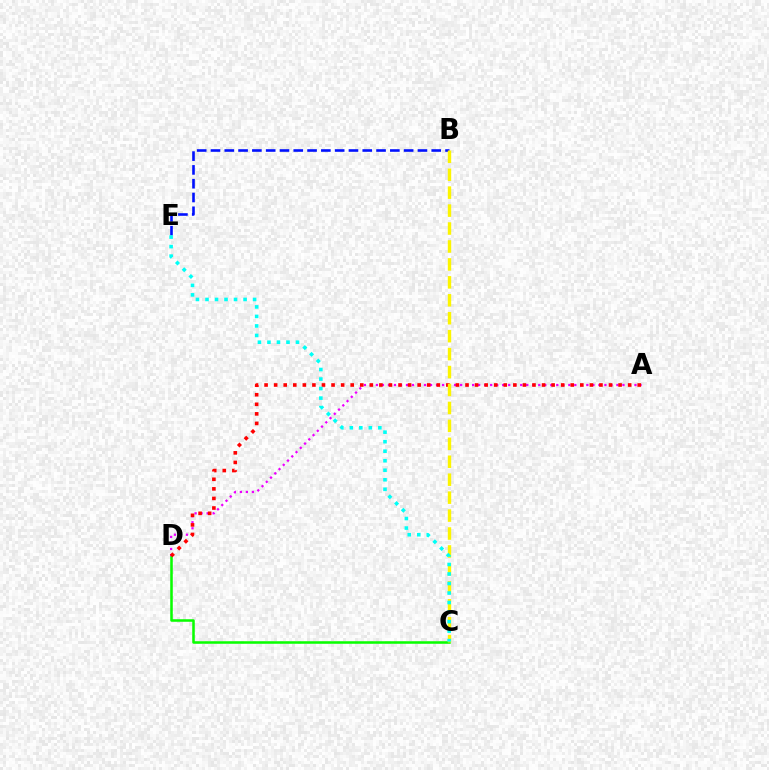{('C', 'D'): [{'color': '#08ff00', 'line_style': 'solid', 'thickness': 1.83}], ('B', 'E'): [{'color': '#0010ff', 'line_style': 'dashed', 'thickness': 1.87}], ('A', 'D'): [{'color': '#ee00ff', 'line_style': 'dotted', 'thickness': 1.63}, {'color': '#ff0000', 'line_style': 'dotted', 'thickness': 2.6}], ('B', 'C'): [{'color': '#fcf500', 'line_style': 'dashed', 'thickness': 2.44}], ('C', 'E'): [{'color': '#00fff6', 'line_style': 'dotted', 'thickness': 2.59}]}